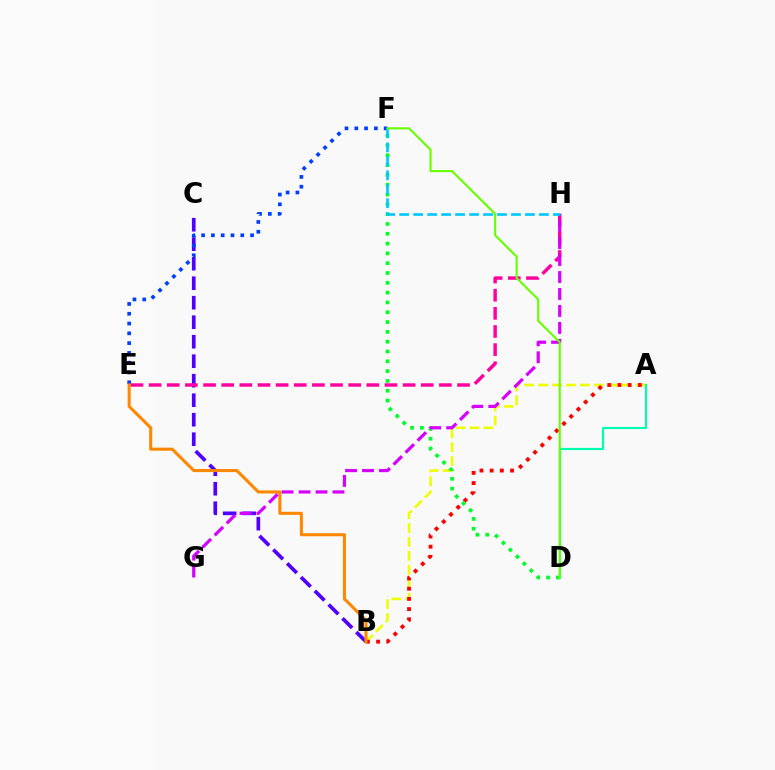{('A', 'B'): [{'color': '#eeff00', 'line_style': 'dashed', 'thickness': 1.89}, {'color': '#ff0000', 'line_style': 'dotted', 'thickness': 2.77}], ('B', 'C'): [{'color': '#4f00ff', 'line_style': 'dashed', 'thickness': 2.65}], ('E', 'F'): [{'color': '#003fff', 'line_style': 'dotted', 'thickness': 2.66}], ('E', 'H'): [{'color': '#ff00a0', 'line_style': 'dashed', 'thickness': 2.46}], ('B', 'E'): [{'color': '#ff8800', 'line_style': 'solid', 'thickness': 2.21}], ('D', 'F'): [{'color': '#00ff27', 'line_style': 'dotted', 'thickness': 2.67}, {'color': '#66ff00', 'line_style': 'solid', 'thickness': 1.52}], ('G', 'H'): [{'color': '#d600ff', 'line_style': 'dashed', 'thickness': 2.31}], ('A', 'D'): [{'color': '#00ffaf', 'line_style': 'solid', 'thickness': 1.57}], ('F', 'H'): [{'color': '#00c7ff', 'line_style': 'dashed', 'thickness': 1.9}]}